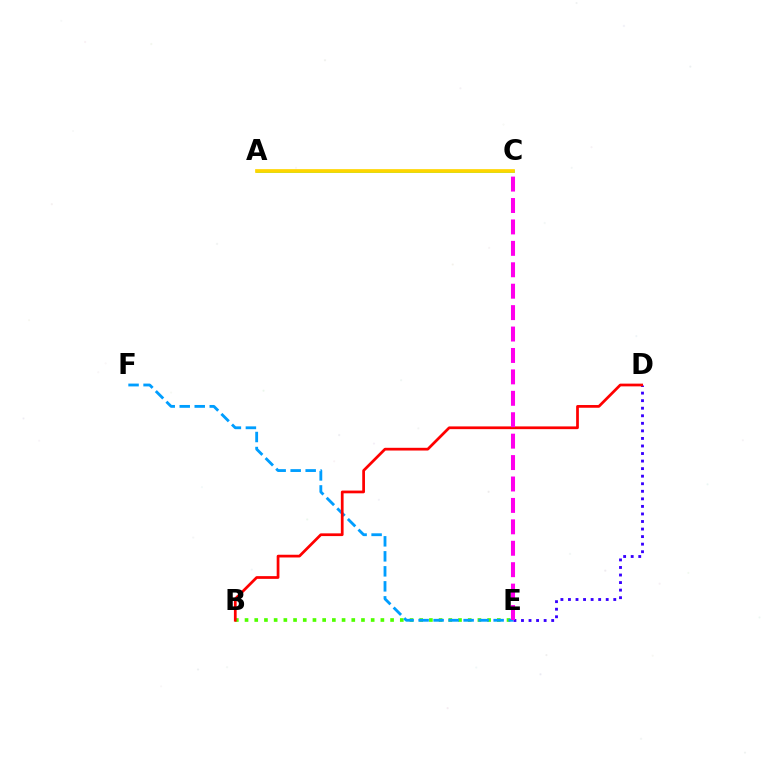{('A', 'C'): [{'color': '#00ff86', 'line_style': 'solid', 'thickness': 1.89}, {'color': '#ffd500', 'line_style': 'solid', 'thickness': 2.67}], ('B', 'E'): [{'color': '#4fff00', 'line_style': 'dotted', 'thickness': 2.64}], ('E', 'F'): [{'color': '#009eff', 'line_style': 'dashed', 'thickness': 2.04}], ('D', 'E'): [{'color': '#3700ff', 'line_style': 'dotted', 'thickness': 2.05}], ('B', 'D'): [{'color': '#ff0000', 'line_style': 'solid', 'thickness': 1.97}], ('C', 'E'): [{'color': '#ff00ed', 'line_style': 'dashed', 'thickness': 2.91}]}